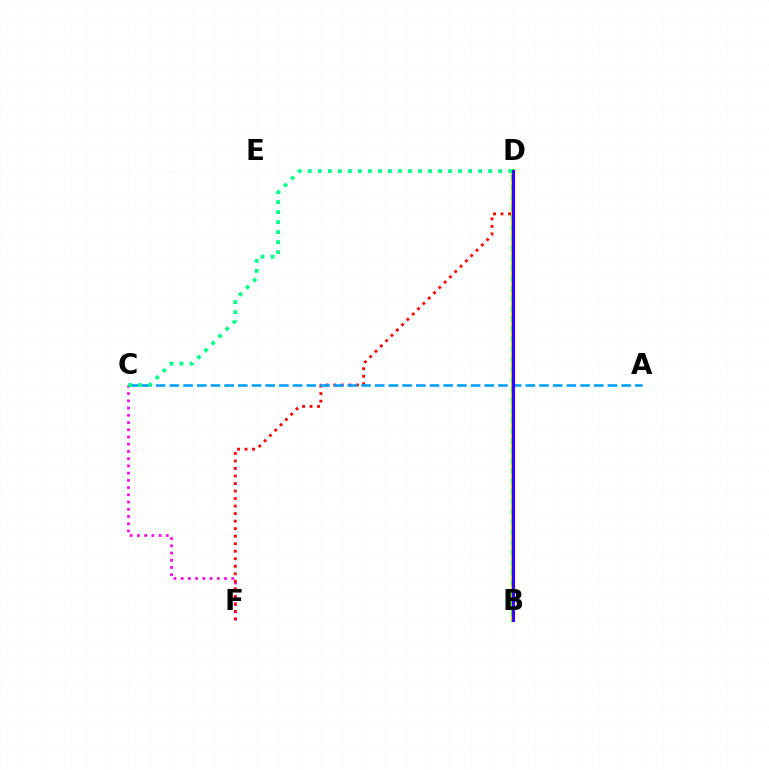{('B', 'D'): [{'color': '#4fff00', 'line_style': 'solid', 'thickness': 2.87}, {'color': '#ffd500', 'line_style': 'dotted', 'thickness': 2.75}, {'color': '#3700ff', 'line_style': 'solid', 'thickness': 2.22}], ('C', 'F'): [{'color': '#ff00ed', 'line_style': 'dotted', 'thickness': 1.96}], ('D', 'F'): [{'color': '#ff0000', 'line_style': 'dotted', 'thickness': 2.04}], ('A', 'C'): [{'color': '#009eff', 'line_style': 'dashed', 'thickness': 1.86}], ('C', 'D'): [{'color': '#00ff86', 'line_style': 'dotted', 'thickness': 2.72}]}